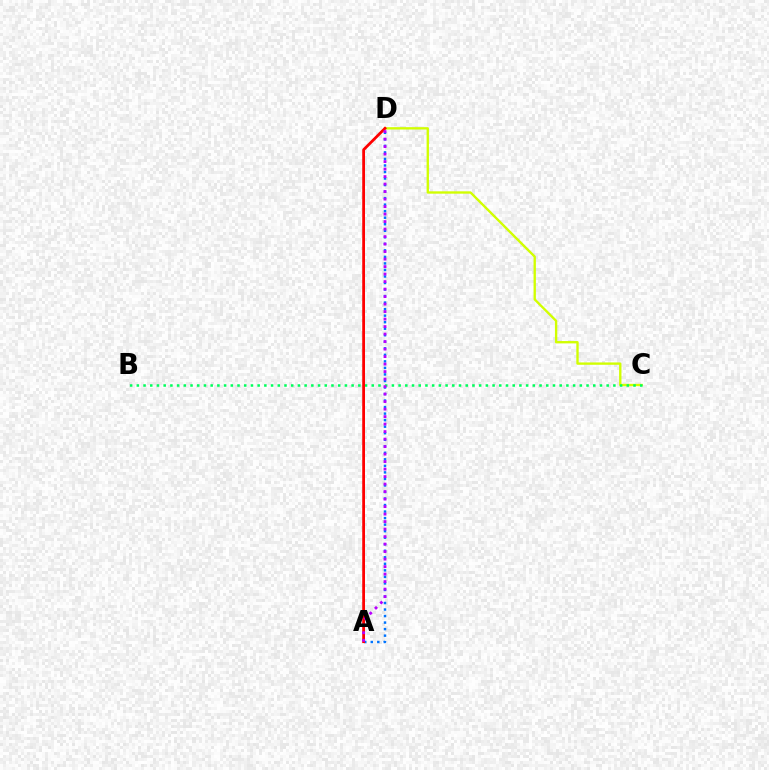{('C', 'D'): [{'color': '#d1ff00', 'line_style': 'solid', 'thickness': 1.69}], ('B', 'C'): [{'color': '#00ff5c', 'line_style': 'dotted', 'thickness': 1.82}], ('A', 'D'): [{'color': '#0074ff', 'line_style': 'dotted', 'thickness': 1.77}, {'color': '#ff0000', 'line_style': 'solid', 'thickness': 2.0}, {'color': '#b900ff', 'line_style': 'dotted', 'thickness': 2.04}]}